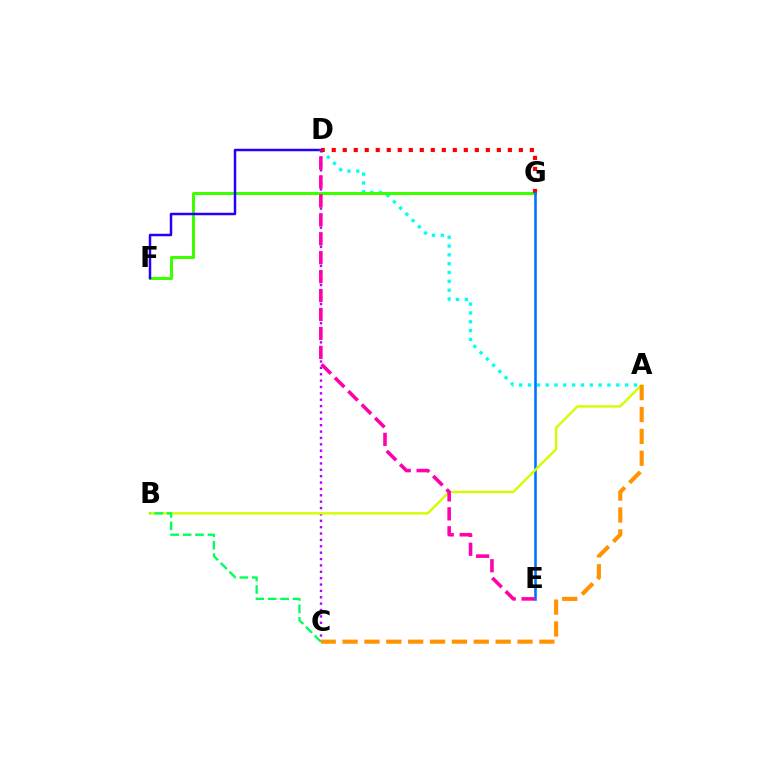{('A', 'D'): [{'color': '#00fff6', 'line_style': 'dotted', 'thickness': 2.4}], ('F', 'G'): [{'color': '#3dff00', 'line_style': 'solid', 'thickness': 2.17}], ('C', 'D'): [{'color': '#b900ff', 'line_style': 'dotted', 'thickness': 1.73}], ('D', 'G'): [{'color': '#ff0000', 'line_style': 'dotted', 'thickness': 2.99}], ('E', 'G'): [{'color': '#0074ff', 'line_style': 'solid', 'thickness': 1.87}], ('A', 'B'): [{'color': '#d1ff00', 'line_style': 'solid', 'thickness': 1.72}], ('A', 'C'): [{'color': '#ff9400', 'line_style': 'dashed', 'thickness': 2.97}], ('D', 'F'): [{'color': '#2500ff', 'line_style': 'solid', 'thickness': 1.78}], ('B', 'C'): [{'color': '#00ff5c', 'line_style': 'dashed', 'thickness': 1.69}], ('D', 'E'): [{'color': '#ff00ac', 'line_style': 'dashed', 'thickness': 2.57}]}